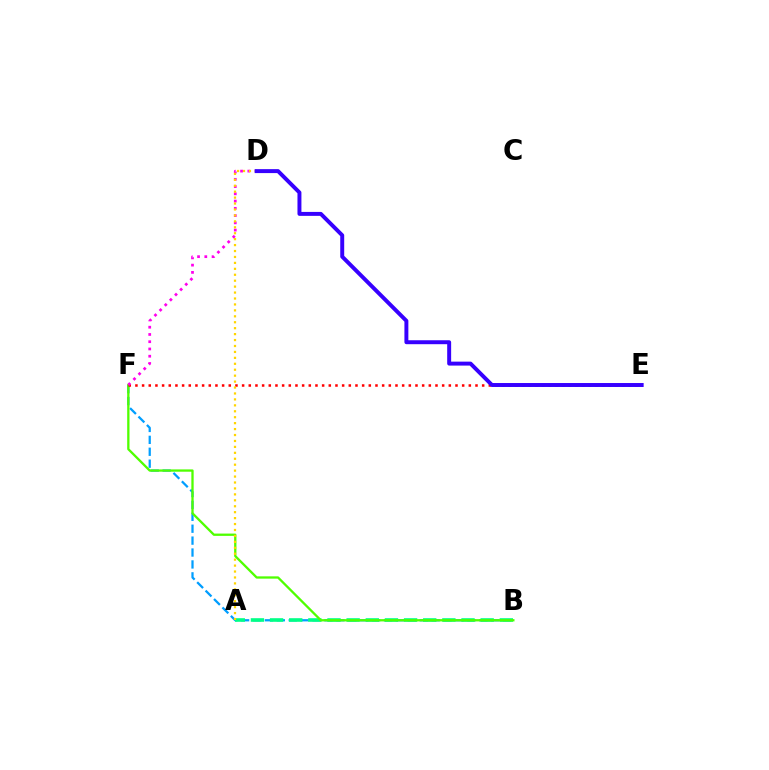{('B', 'F'): [{'color': '#009eff', 'line_style': 'dashed', 'thickness': 1.62}, {'color': '#4fff00', 'line_style': 'solid', 'thickness': 1.66}], ('A', 'B'): [{'color': '#00ff86', 'line_style': 'dashed', 'thickness': 2.6}], ('E', 'F'): [{'color': '#ff0000', 'line_style': 'dotted', 'thickness': 1.81}], ('D', 'F'): [{'color': '#ff00ed', 'line_style': 'dotted', 'thickness': 1.97}], ('A', 'D'): [{'color': '#ffd500', 'line_style': 'dotted', 'thickness': 1.61}], ('D', 'E'): [{'color': '#3700ff', 'line_style': 'solid', 'thickness': 2.85}]}